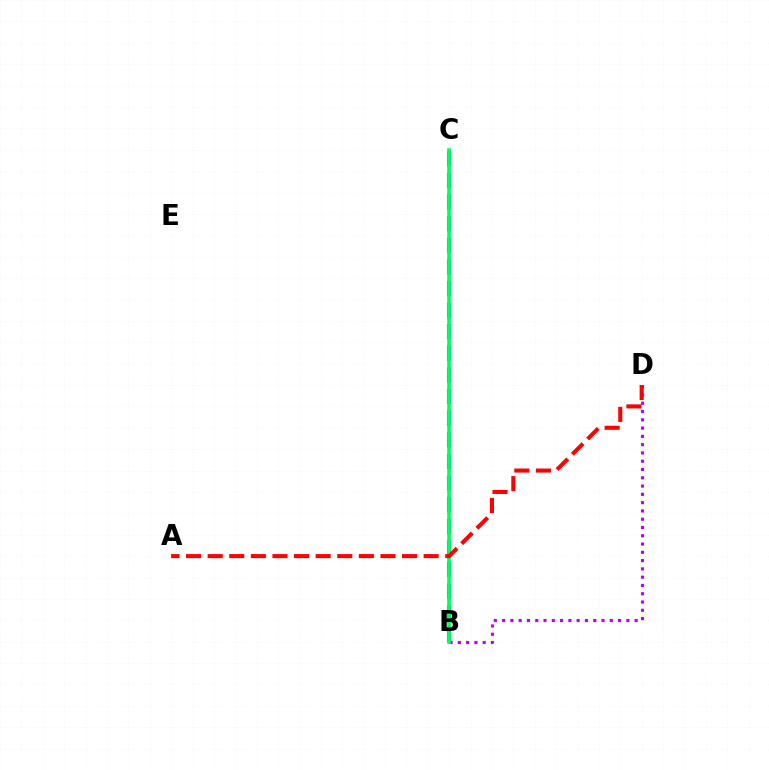{('B', 'C'): [{'color': '#0074ff', 'line_style': 'dashed', 'thickness': 2.94}, {'color': '#d1ff00', 'line_style': 'dotted', 'thickness': 1.58}, {'color': '#00ff5c', 'line_style': 'solid', 'thickness': 2.59}], ('B', 'D'): [{'color': '#b900ff', 'line_style': 'dotted', 'thickness': 2.25}], ('A', 'D'): [{'color': '#ff0000', 'line_style': 'dashed', 'thickness': 2.93}]}